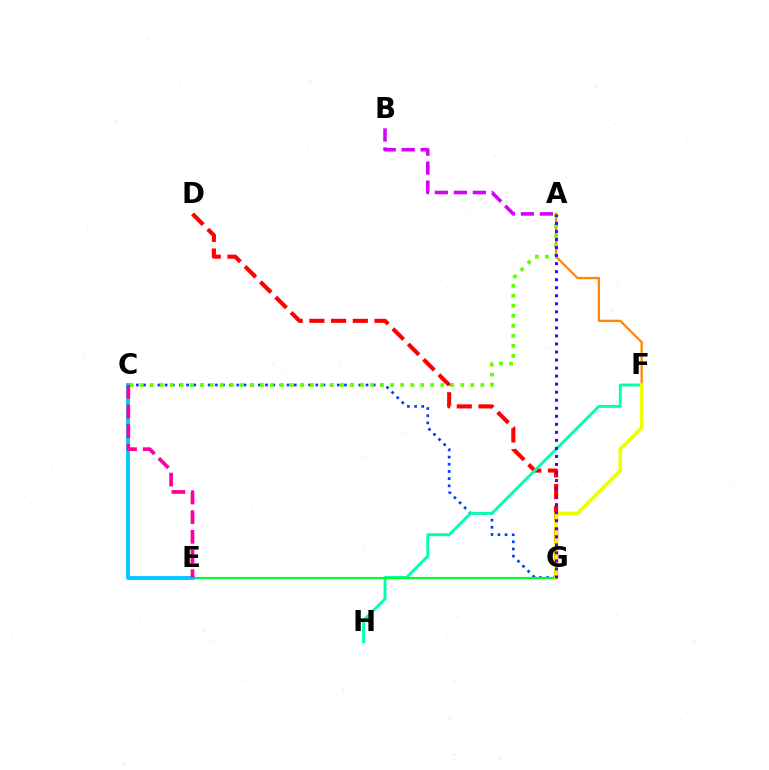{('D', 'G'): [{'color': '#ff0000', 'line_style': 'dashed', 'thickness': 2.95}], ('A', 'F'): [{'color': '#ff8800', 'line_style': 'solid', 'thickness': 1.65}], ('C', 'G'): [{'color': '#003fff', 'line_style': 'dotted', 'thickness': 1.95}], ('F', 'H'): [{'color': '#00ffaf', 'line_style': 'solid', 'thickness': 2.08}], ('E', 'G'): [{'color': '#00ff27', 'line_style': 'solid', 'thickness': 1.55}], ('C', 'E'): [{'color': '#00c7ff', 'line_style': 'solid', 'thickness': 2.78}, {'color': '#ff00a0', 'line_style': 'dashed', 'thickness': 2.67}], ('A', 'C'): [{'color': '#66ff00', 'line_style': 'dotted', 'thickness': 2.72}], ('F', 'G'): [{'color': '#eeff00', 'line_style': 'solid', 'thickness': 2.59}], ('A', 'B'): [{'color': '#d600ff', 'line_style': 'dashed', 'thickness': 2.58}], ('A', 'G'): [{'color': '#4f00ff', 'line_style': 'dotted', 'thickness': 2.18}]}